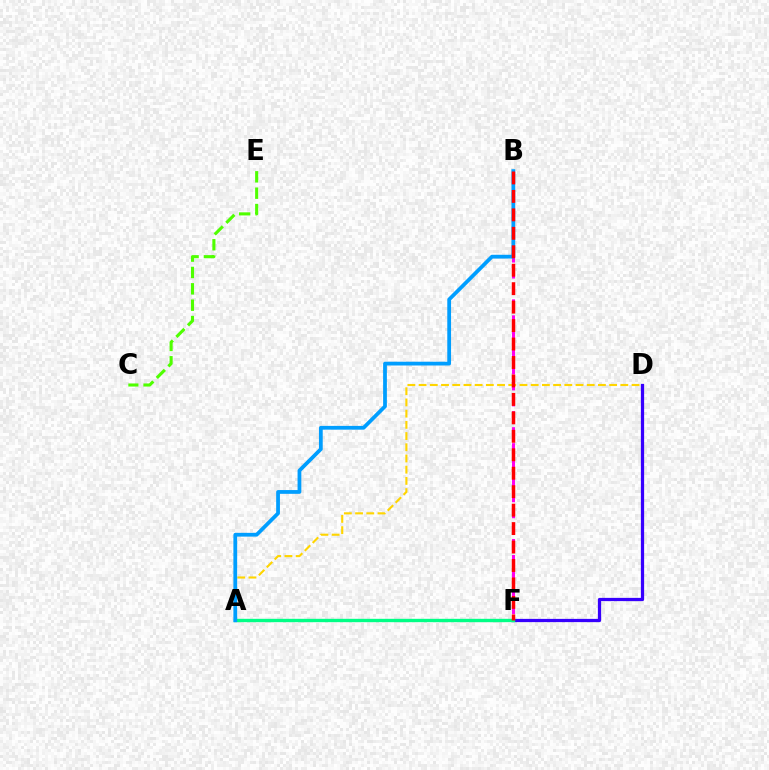{('D', 'F'): [{'color': '#3700ff', 'line_style': 'solid', 'thickness': 2.34}], ('B', 'F'): [{'color': '#ff00ed', 'line_style': 'dashed', 'thickness': 2.17}, {'color': '#ff0000', 'line_style': 'dashed', 'thickness': 2.51}], ('A', 'D'): [{'color': '#ffd500', 'line_style': 'dashed', 'thickness': 1.52}], ('C', 'E'): [{'color': '#4fff00', 'line_style': 'dashed', 'thickness': 2.22}], ('A', 'F'): [{'color': '#00ff86', 'line_style': 'solid', 'thickness': 2.42}], ('A', 'B'): [{'color': '#009eff', 'line_style': 'solid', 'thickness': 2.71}]}